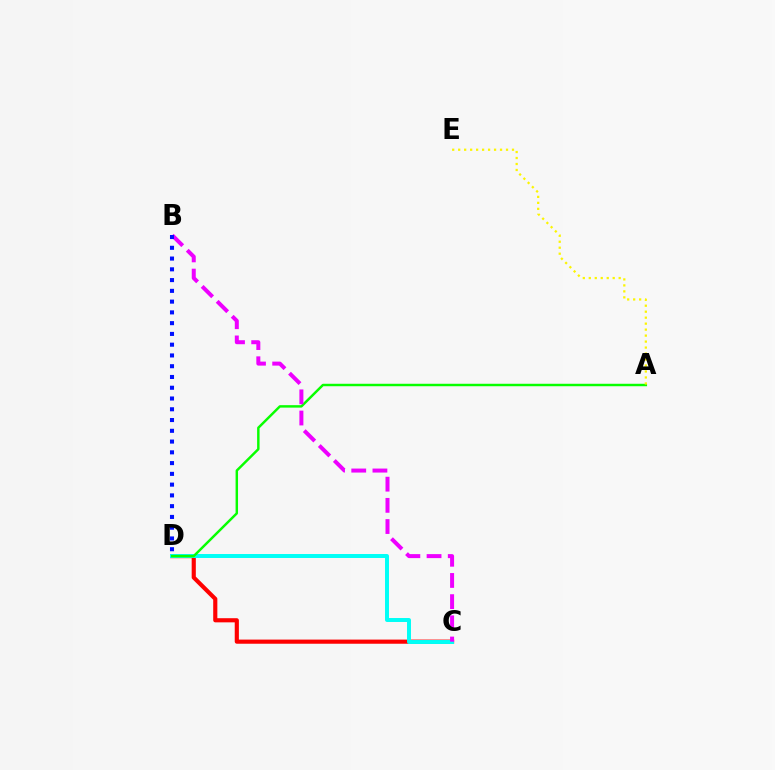{('C', 'D'): [{'color': '#ff0000', 'line_style': 'solid', 'thickness': 2.98}, {'color': '#00fff6', 'line_style': 'solid', 'thickness': 2.85}], ('A', 'D'): [{'color': '#08ff00', 'line_style': 'solid', 'thickness': 1.77}], ('B', 'C'): [{'color': '#ee00ff', 'line_style': 'dashed', 'thickness': 2.88}], ('A', 'E'): [{'color': '#fcf500', 'line_style': 'dotted', 'thickness': 1.62}], ('B', 'D'): [{'color': '#0010ff', 'line_style': 'dotted', 'thickness': 2.92}]}